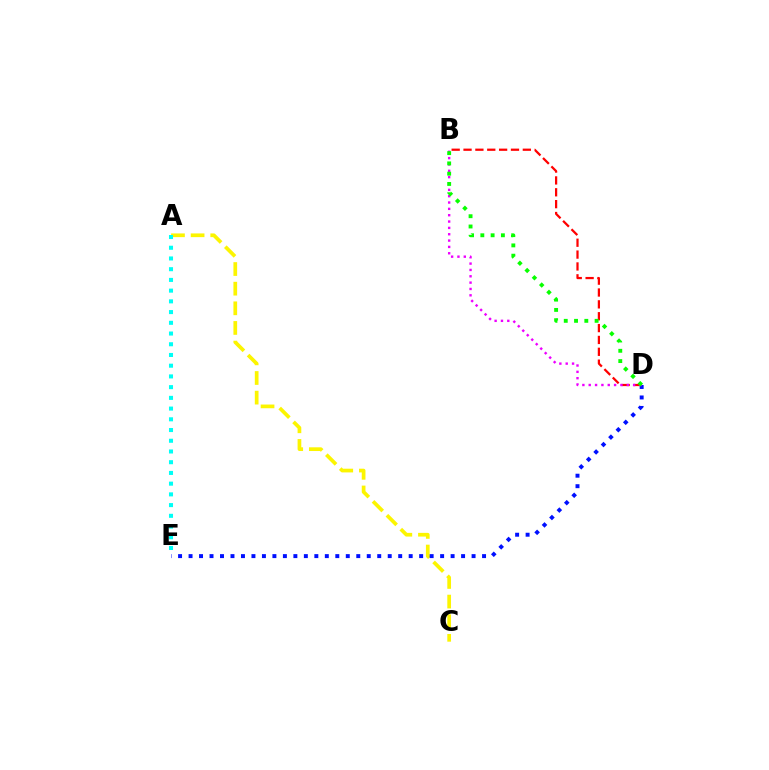{('B', 'D'): [{'color': '#ff0000', 'line_style': 'dashed', 'thickness': 1.61}, {'color': '#ee00ff', 'line_style': 'dotted', 'thickness': 1.72}, {'color': '#08ff00', 'line_style': 'dotted', 'thickness': 2.79}], ('A', 'C'): [{'color': '#fcf500', 'line_style': 'dashed', 'thickness': 2.67}], ('D', 'E'): [{'color': '#0010ff', 'line_style': 'dotted', 'thickness': 2.85}], ('A', 'E'): [{'color': '#00fff6', 'line_style': 'dotted', 'thickness': 2.91}]}